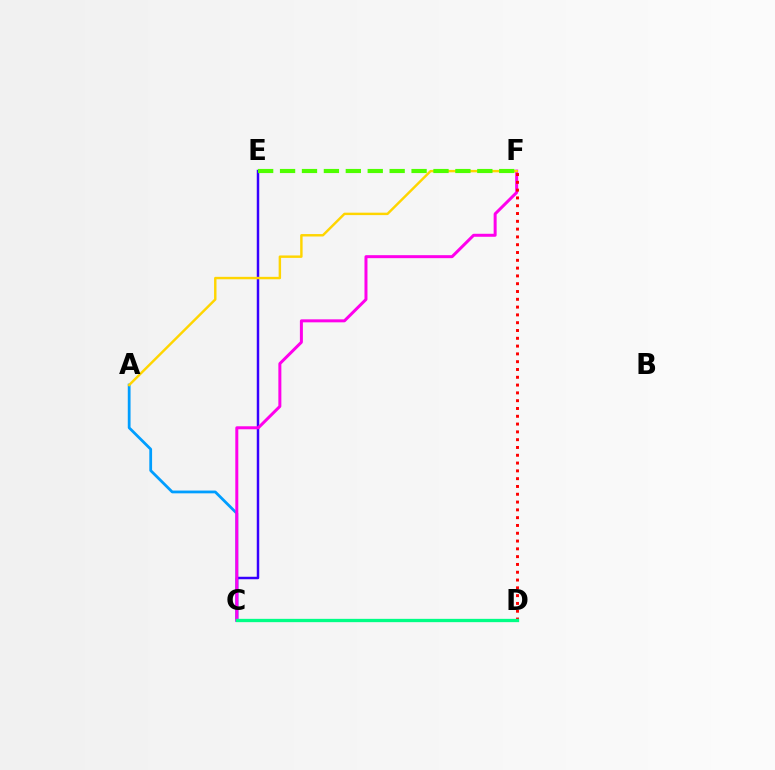{('A', 'C'): [{'color': '#009eff', 'line_style': 'solid', 'thickness': 2.0}], ('C', 'E'): [{'color': '#3700ff', 'line_style': 'solid', 'thickness': 1.78}], ('C', 'F'): [{'color': '#ff00ed', 'line_style': 'solid', 'thickness': 2.16}], ('D', 'F'): [{'color': '#ff0000', 'line_style': 'dotted', 'thickness': 2.12}], ('C', 'D'): [{'color': '#00ff86', 'line_style': 'solid', 'thickness': 2.38}], ('A', 'F'): [{'color': '#ffd500', 'line_style': 'solid', 'thickness': 1.75}], ('E', 'F'): [{'color': '#4fff00', 'line_style': 'dashed', 'thickness': 2.98}]}